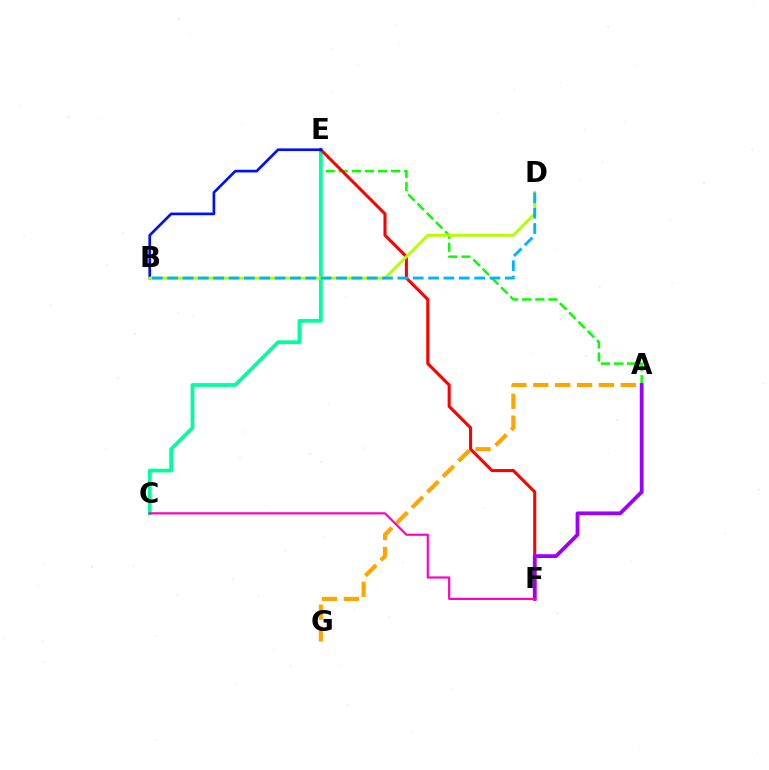{('A', 'E'): [{'color': '#08ff00', 'line_style': 'dashed', 'thickness': 1.78}], ('C', 'E'): [{'color': '#00ff9d', 'line_style': 'solid', 'thickness': 2.71}], ('E', 'F'): [{'color': '#ff0000', 'line_style': 'solid', 'thickness': 2.21}], ('A', 'G'): [{'color': '#ffa500', 'line_style': 'dashed', 'thickness': 2.97}], ('B', 'E'): [{'color': '#0010ff', 'line_style': 'solid', 'thickness': 1.93}], ('A', 'F'): [{'color': '#9b00ff', 'line_style': 'solid', 'thickness': 2.72}], ('C', 'F'): [{'color': '#ff00bd', 'line_style': 'solid', 'thickness': 1.57}], ('B', 'D'): [{'color': '#b3ff00', 'line_style': 'solid', 'thickness': 2.07}, {'color': '#00b5ff', 'line_style': 'dashed', 'thickness': 2.09}]}